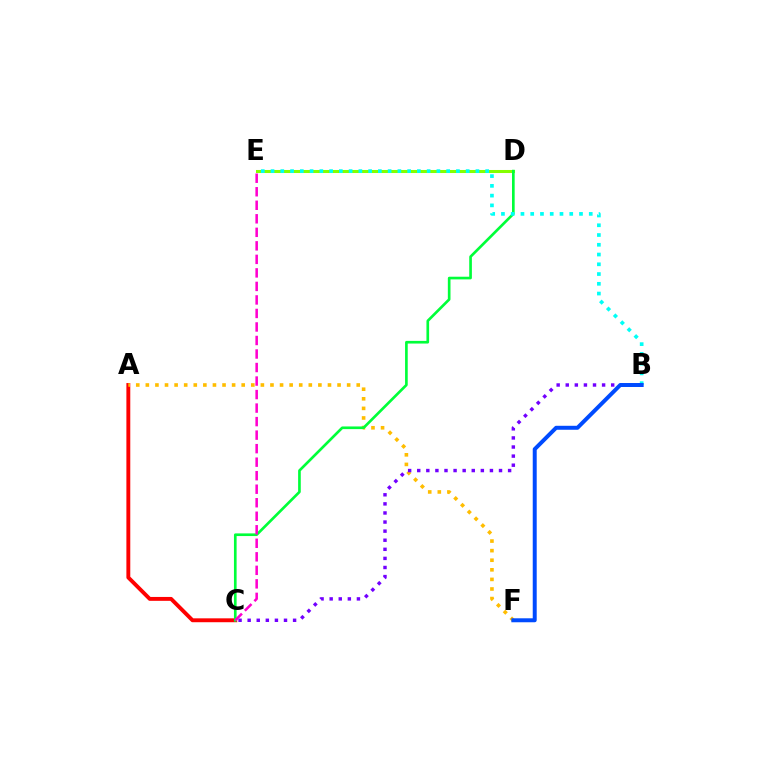{('D', 'E'): [{'color': '#84ff00', 'line_style': 'solid', 'thickness': 2.19}], ('A', 'C'): [{'color': '#ff0000', 'line_style': 'solid', 'thickness': 2.8}], ('A', 'F'): [{'color': '#ffbd00', 'line_style': 'dotted', 'thickness': 2.6}], ('C', 'D'): [{'color': '#00ff39', 'line_style': 'solid', 'thickness': 1.92}], ('B', 'E'): [{'color': '#00fff6', 'line_style': 'dotted', 'thickness': 2.65}], ('B', 'C'): [{'color': '#7200ff', 'line_style': 'dotted', 'thickness': 2.47}], ('C', 'E'): [{'color': '#ff00cf', 'line_style': 'dashed', 'thickness': 1.84}], ('B', 'F'): [{'color': '#004bff', 'line_style': 'solid', 'thickness': 2.86}]}